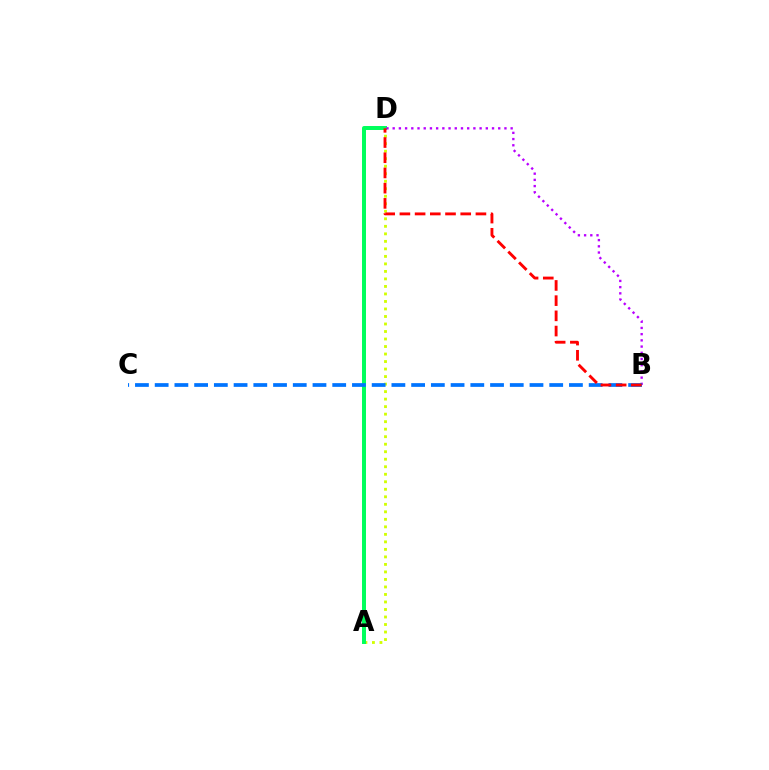{('A', 'D'): [{'color': '#d1ff00', 'line_style': 'dotted', 'thickness': 2.04}, {'color': '#00ff5c', 'line_style': 'solid', 'thickness': 2.87}], ('B', 'D'): [{'color': '#b900ff', 'line_style': 'dotted', 'thickness': 1.69}, {'color': '#ff0000', 'line_style': 'dashed', 'thickness': 2.07}], ('B', 'C'): [{'color': '#0074ff', 'line_style': 'dashed', 'thickness': 2.68}]}